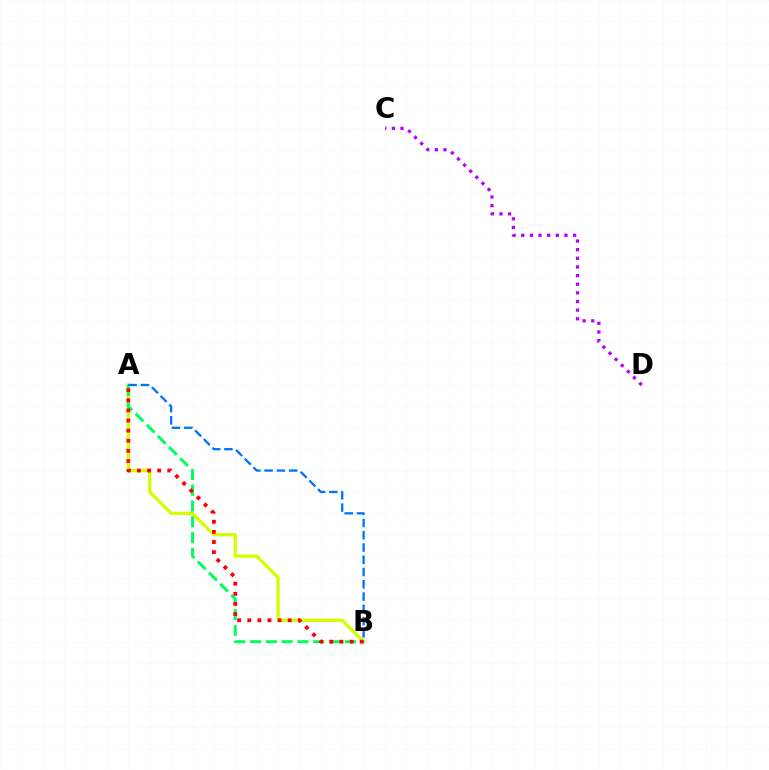{('A', 'B'): [{'color': '#d1ff00', 'line_style': 'solid', 'thickness': 2.33}, {'color': '#00ff5c', 'line_style': 'dashed', 'thickness': 2.14}, {'color': '#ff0000', 'line_style': 'dotted', 'thickness': 2.75}, {'color': '#0074ff', 'line_style': 'dashed', 'thickness': 1.67}], ('C', 'D'): [{'color': '#b900ff', 'line_style': 'dotted', 'thickness': 2.35}]}